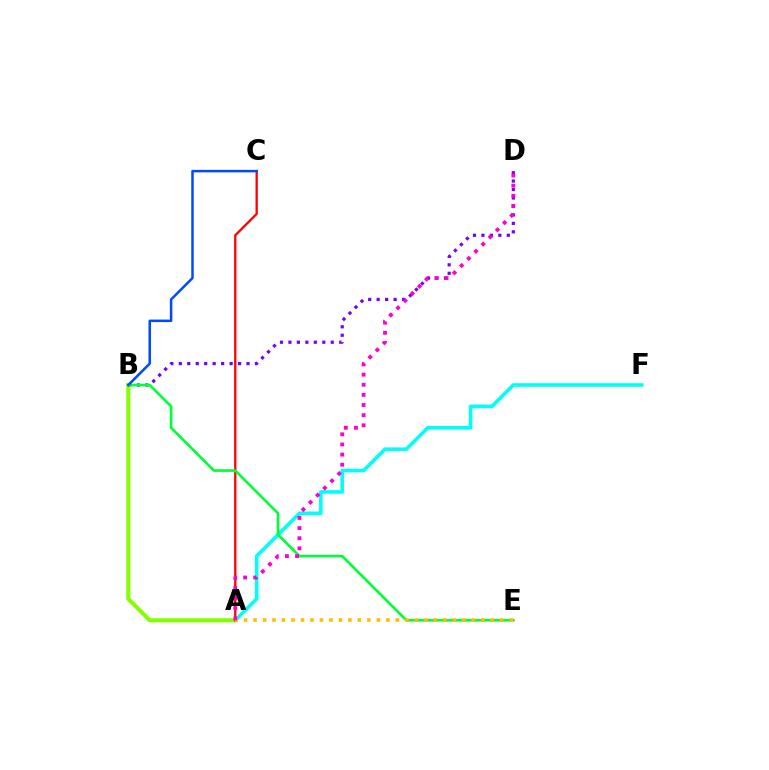{('A', 'F'): [{'color': '#00fff6', 'line_style': 'solid', 'thickness': 2.59}], ('B', 'D'): [{'color': '#7200ff', 'line_style': 'dotted', 'thickness': 2.3}], ('A', 'B'): [{'color': '#84ff00', 'line_style': 'solid', 'thickness': 2.93}], ('A', 'C'): [{'color': '#ff0000', 'line_style': 'solid', 'thickness': 1.66}], ('B', 'E'): [{'color': '#00ff39', 'line_style': 'solid', 'thickness': 1.91}], ('A', 'E'): [{'color': '#ffbd00', 'line_style': 'dotted', 'thickness': 2.58}], ('A', 'D'): [{'color': '#ff00cf', 'line_style': 'dotted', 'thickness': 2.75}], ('B', 'C'): [{'color': '#004bff', 'line_style': 'solid', 'thickness': 1.82}]}